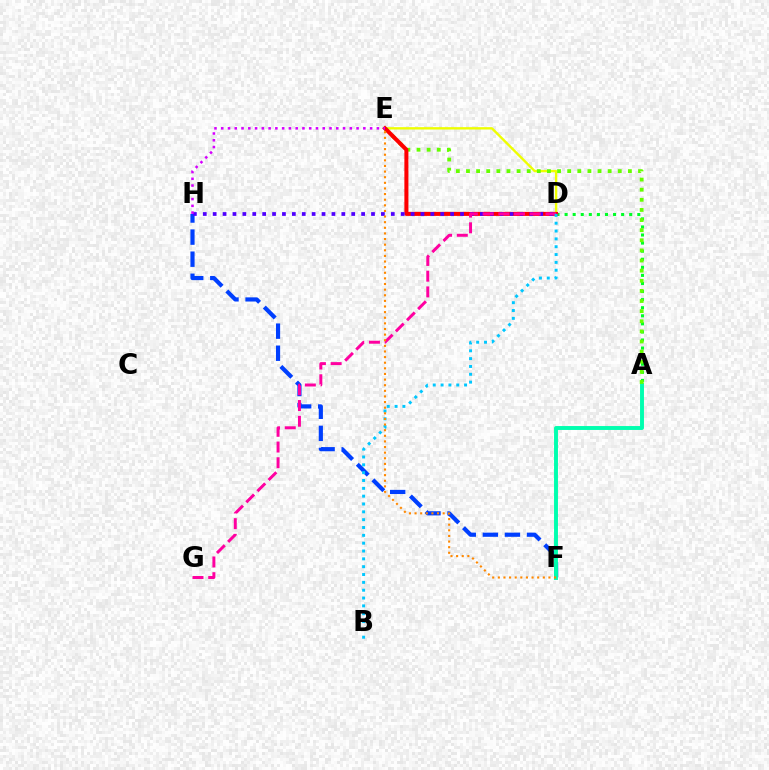{('F', 'H'): [{'color': '#003fff', 'line_style': 'dashed', 'thickness': 3.0}], ('A', 'F'): [{'color': '#00ffaf', 'line_style': 'solid', 'thickness': 2.82}], ('D', 'E'): [{'color': '#eeff00', 'line_style': 'solid', 'thickness': 1.7}, {'color': '#ff0000', 'line_style': 'solid', 'thickness': 2.9}], ('A', 'D'): [{'color': '#00ff27', 'line_style': 'dotted', 'thickness': 2.19}], ('A', 'E'): [{'color': '#66ff00', 'line_style': 'dotted', 'thickness': 2.75}], ('D', 'H'): [{'color': '#4f00ff', 'line_style': 'dotted', 'thickness': 2.69}], ('D', 'G'): [{'color': '#ff00a0', 'line_style': 'dashed', 'thickness': 2.14}], ('B', 'D'): [{'color': '#00c7ff', 'line_style': 'dotted', 'thickness': 2.13}], ('E', 'F'): [{'color': '#ff8800', 'line_style': 'dotted', 'thickness': 1.53}], ('E', 'H'): [{'color': '#d600ff', 'line_style': 'dotted', 'thickness': 1.84}]}